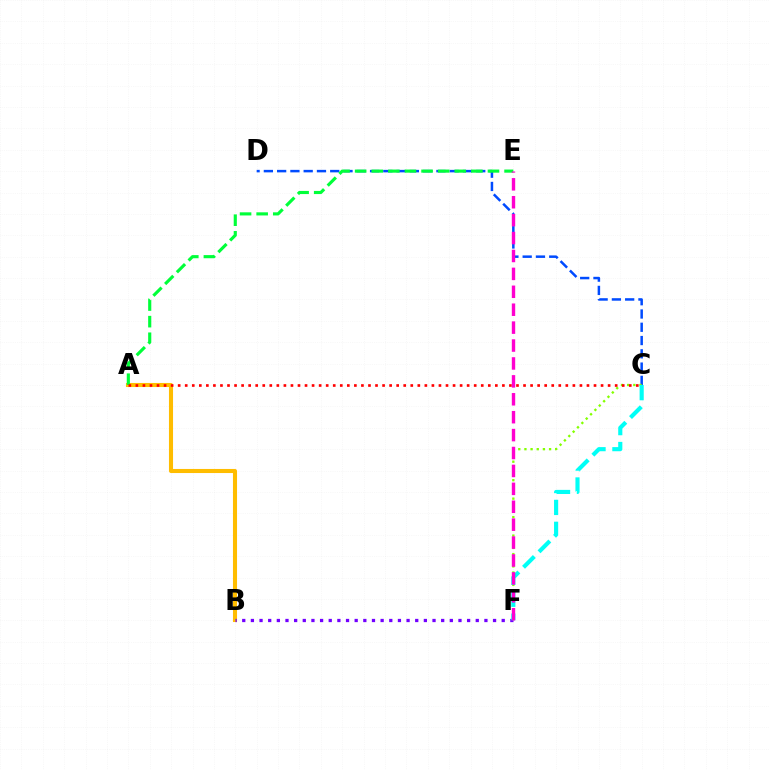{('A', 'B'): [{'color': '#ffbd00', 'line_style': 'solid', 'thickness': 2.93}], ('C', 'D'): [{'color': '#004bff', 'line_style': 'dashed', 'thickness': 1.8}], ('A', 'E'): [{'color': '#00ff39', 'line_style': 'dashed', 'thickness': 2.26}], ('C', 'F'): [{'color': '#84ff00', 'line_style': 'dotted', 'thickness': 1.67}, {'color': '#00fff6', 'line_style': 'dashed', 'thickness': 2.98}], ('B', 'F'): [{'color': '#7200ff', 'line_style': 'dotted', 'thickness': 2.35}], ('A', 'C'): [{'color': '#ff0000', 'line_style': 'dotted', 'thickness': 1.92}], ('E', 'F'): [{'color': '#ff00cf', 'line_style': 'dashed', 'thickness': 2.43}]}